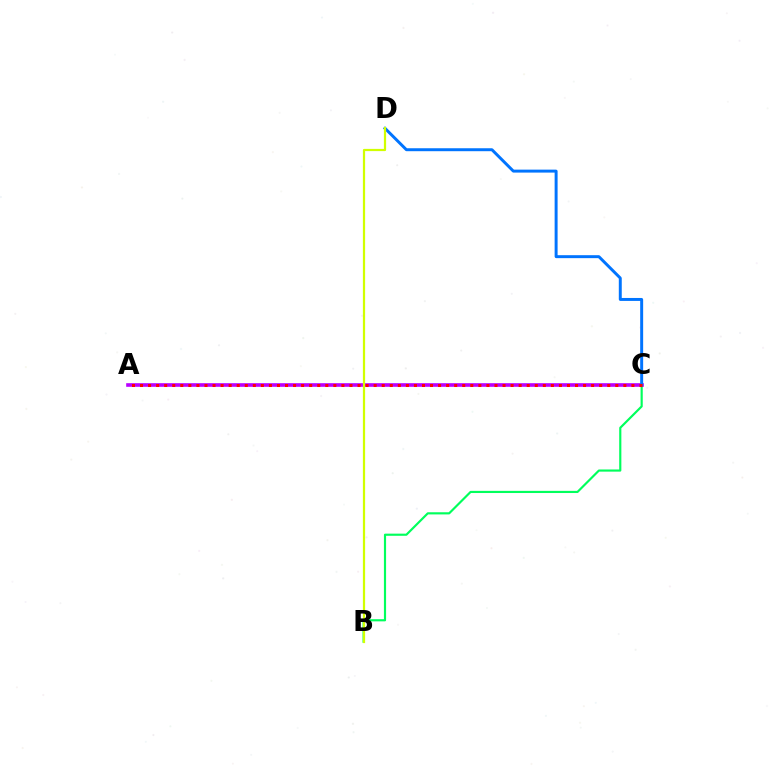{('B', 'C'): [{'color': '#00ff5c', 'line_style': 'solid', 'thickness': 1.56}], ('A', 'C'): [{'color': '#b900ff', 'line_style': 'solid', 'thickness': 2.61}, {'color': '#ff0000', 'line_style': 'dotted', 'thickness': 2.19}], ('C', 'D'): [{'color': '#0074ff', 'line_style': 'solid', 'thickness': 2.13}], ('B', 'D'): [{'color': '#d1ff00', 'line_style': 'solid', 'thickness': 1.6}]}